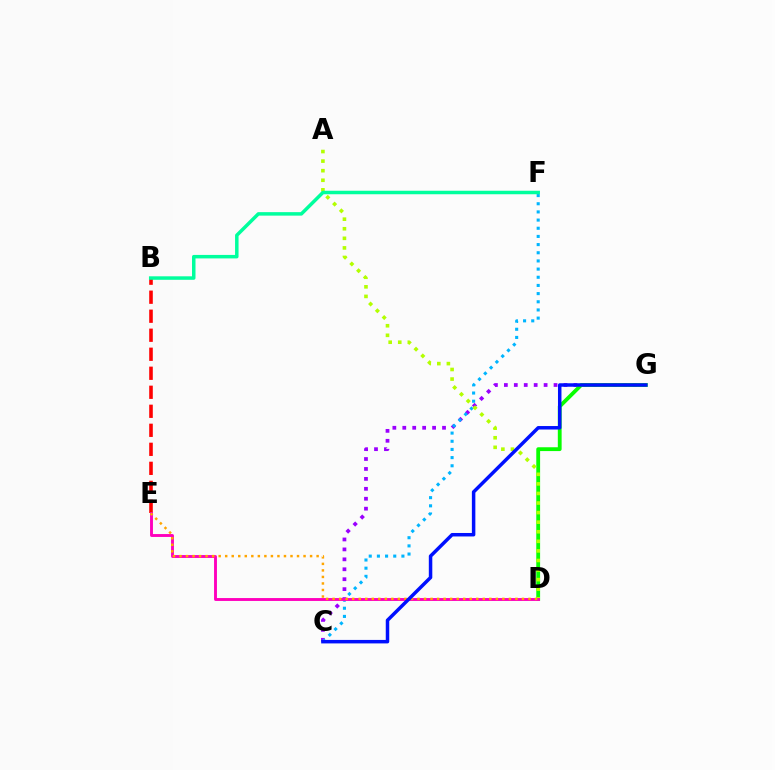{('C', 'G'): [{'color': '#9b00ff', 'line_style': 'dotted', 'thickness': 2.7}, {'color': '#0010ff', 'line_style': 'solid', 'thickness': 2.51}], ('D', 'G'): [{'color': '#08ff00', 'line_style': 'solid', 'thickness': 2.75}], ('C', 'F'): [{'color': '#00b5ff', 'line_style': 'dotted', 'thickness': 2.22}], ('A', 'D'): [{'color': '#b3ff00', 'line_style': 'dotted', 'thickness': 2.6}], ('B', 'E'): [{'color': '#ff0000', 'line_style': 'dashed', 'thickness': 2.58}], ('B', 'F'): [{'color': '#00ff9d', 'line_style': 'solid', 'thickness': 2.51}], ('D', 'E'): [{'color': '#ff00bd', 'line_style': 'solid', 'thickness': 2.08}, {'color': '#ffa500', 'line_style': 'dotted', 'thickness': 1.77}]}